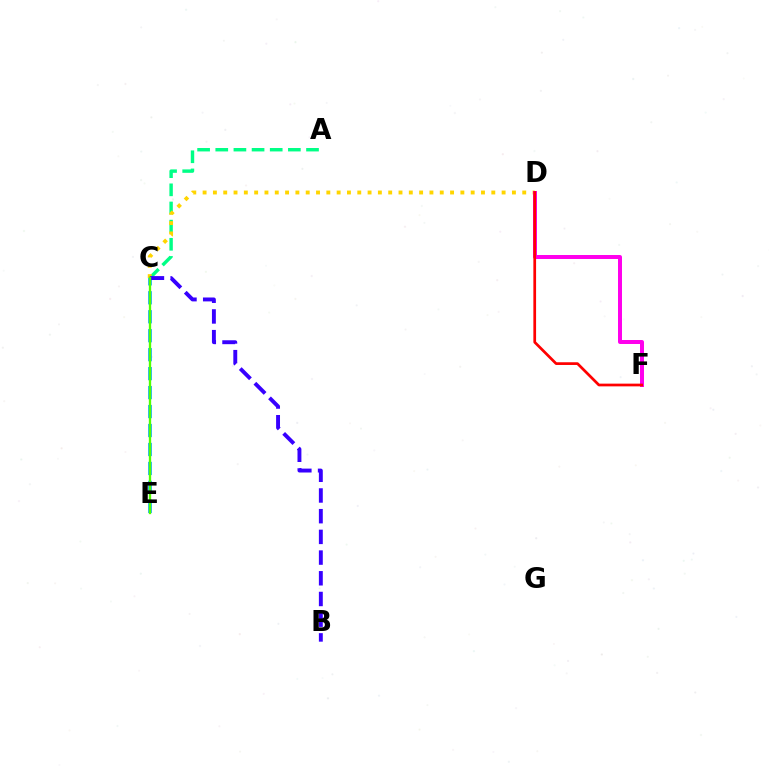{('A', 'C'): [{'color': '#00ff86', 'line_style': 'dashed', 'thickness': 2.47}], ('C', 'D'): [{'color': '#ffd500', 'line_style': 'dotted', 'thickness': 2.8}], ('D', 'F'): [{'color': '#ff00ed', 'line_style': 'solid', 'thickness': 2.87}, {'color': '#ff0000', 'line_style': 'solid', 'thickness': 1.96}], ('C', 'E'): [{'color': '#009eff', 'line_style': 'dashed', 'thickness': 2.58}, {'color': '#4fff00', 'line_style': 'solid', 'thickness': 1.68}], ('B', 'C'): [{'color': '#3700ff', 'line_style': 'dashed', 'thickness': 2.81}]}